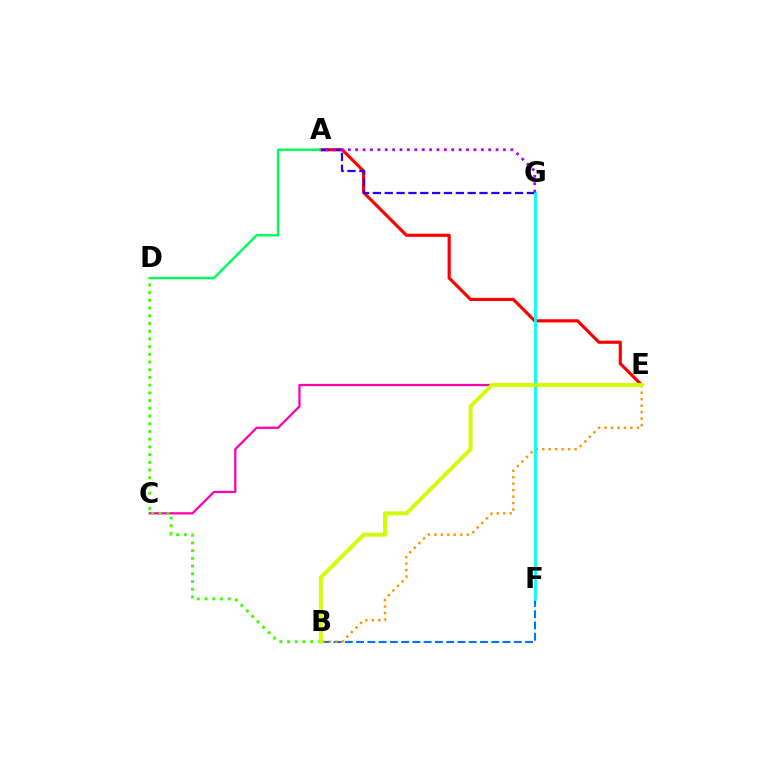{('B', 'F'): [{'color': '#0074ff', 'line_style': 'dashed', 'thickness': 1.53}], ('A', 'E'): [{'color': '#ff0000', 'line_style': 'solid', 'thickness': 2.27}], ('A', 'D'): [{'color': '#00ff5c', 'line_style': 'solid', 'thickness': 1.75}], ('C', 'E'): [{'color': '#ff00ac', 'line_style': 'solid', 'thickness': 1.62}], ('B', 'E'): [{'color': '#ff9400', 'line_style': 'dotted', 'thickness': 1.76}, {'color': '#d1ff00', 'line_style': 'solid', 'thickness': 2.81}], ('A', 'G'): [{'color': '#2500ff', 'line_style': 'dashed', 'thickness': 1.61}, {'color': '#b900ff', 'line_style': 'dotted', 'thickness': 2.01}], ('F', 'G'): [{'color': '#00fff6', 'line_style': 'solid', 'thickness': 2.0}], ('B', 'D'): [{'color': '#3dff00', 'line_style': 'dotted', 'thickness': 2.1}]}